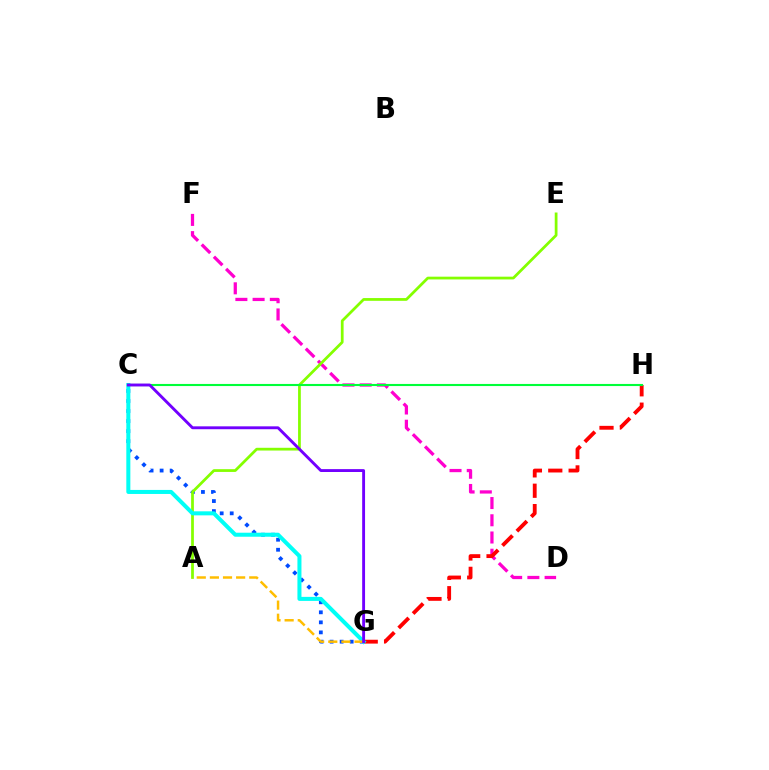{('D', 'F'): [{'color': '#ff00cf', 'line_style': 'dashed', 'thickness': 2.34}], ('C', 'G'): [{'color': '#004bff', 'line_style': 'dotted', 'thickness': 2.73}, {'color': '#00fff6', 'line_style': 'solid', 'thickness': 2.9}, {'color': '#7200ff', 'line_style': 'solid', 'thickness': 2.07}], ('G', 'H'): [{'color': '#ff0000', 'line_style': 'dashed', 'thickness': 2.77}], ('A', 'E'): [{'color': '#84ff00', 'line_style': 'solid', 'thickness': 1.98}], ('A', 'G'): [{'color': '#ffbd00', 'line_style': 'dashed', 'thickness': 1.78}], ('C', 'H'): [{'color': '#00ff39', 'line_style': 'solid', 'thickness': 1.52}]}